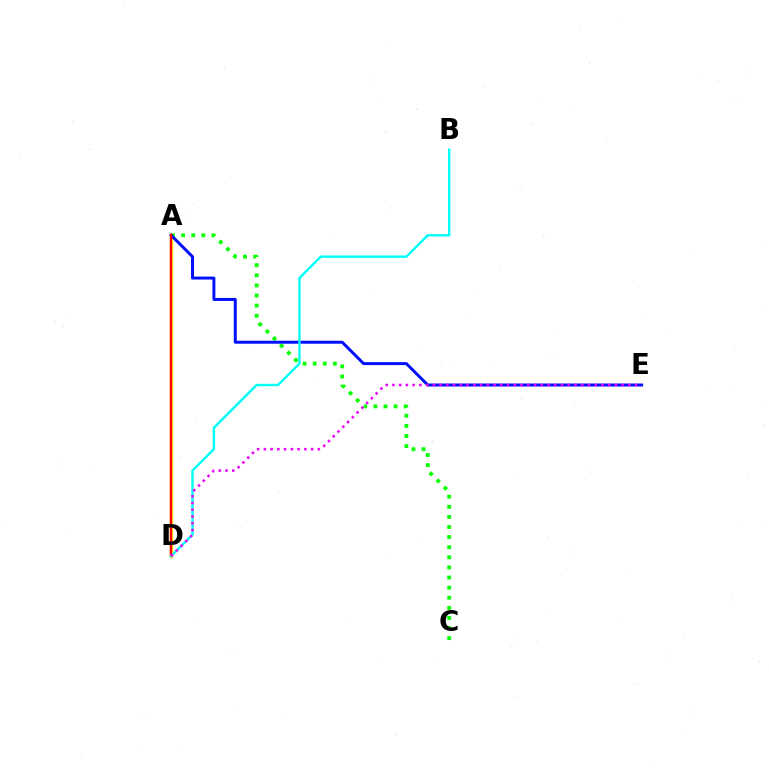{('A', 'D'): [{'color': '#fcf500', 'line_style': 'solid', 'thickness': 2.47}, {'color': '#ff0000', 'line_style': 'solid', 'thickness': 1.73}], ('A', 'C'): [{'color': '#08ff00', 'line_style': 'dotted', 'thickness': 2.75}], ('A', 'E'): [{'color': '#0010ff', 'line_style': 'solid', 'thickness': 2.15}], ('B', 'D'): [{'color': '#00fff6', 'line_style': 'solid', 'thickness': 1.75}], ('D', 'E'): [{'color': '#ee00ff', 'line_style': 'dotted', 'thickness': 1.83}]}